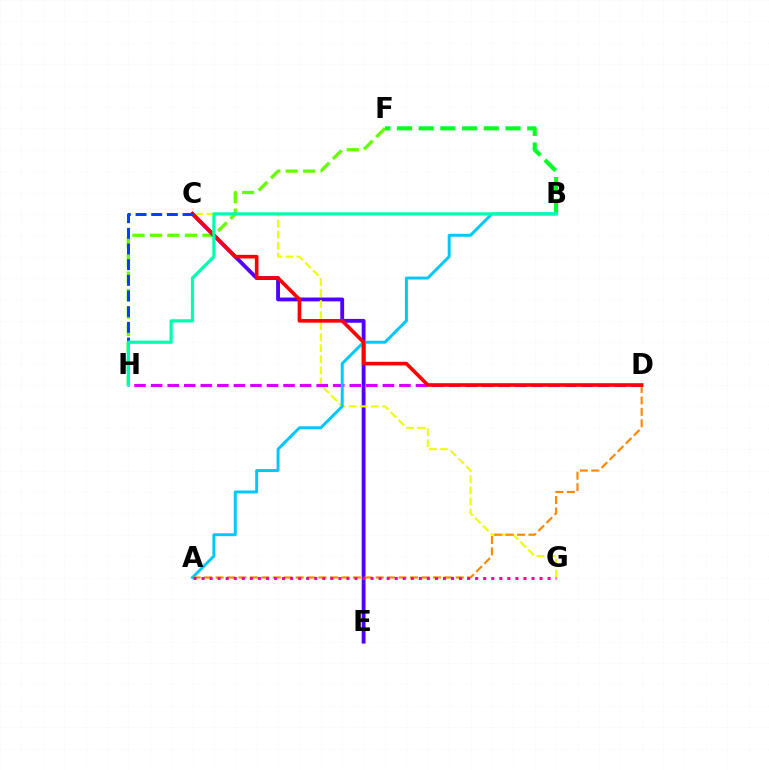{('F', 'H'): [{'color': '#66ff00', 'line_style': 'dashed', 'thickness': 2.38}], ('B', 'F'): [{'color': '#00ff27', 'line_style': 'dashed', 'thickness': 2.95}], ('C', 'E'): [{'color': '#4f00ff', 'line_style': 'solid', 'thickness': 2.76}], ('C', 'G'): [{'color': '#eeff00', 'line_style': 'dashed', 'thickness': 1.5}], ('D', 'H'): [{'color': '#d600ff', 'line_style': 'dashed', 'thickness': 2.25}], ('A', 'B'): [{'color': '#00c7ff', 'line_style': 'solid', 'thickness': 2.13}], ('A', 'D'): [{'color': '#ff8800', 'line_style': 'dashed', 'thickness': 1.55}], ('C', 'D'): [{'color': '#ff0000', 'line_style': 'solid', 'thickness': 2.61}], ('A', 'G'): [{'color': '#ff00a0', 'line_style': 'dotted', 'thickness': 2.19}], ('C', 'H'): [{'color': '#003fff', 'line_style': 'dashed', 'thickness': 2.13}], ('B', 'H'): [{'color': '#00ffaf', 'line_style': 'solid', 'thickness': 2.31}]}